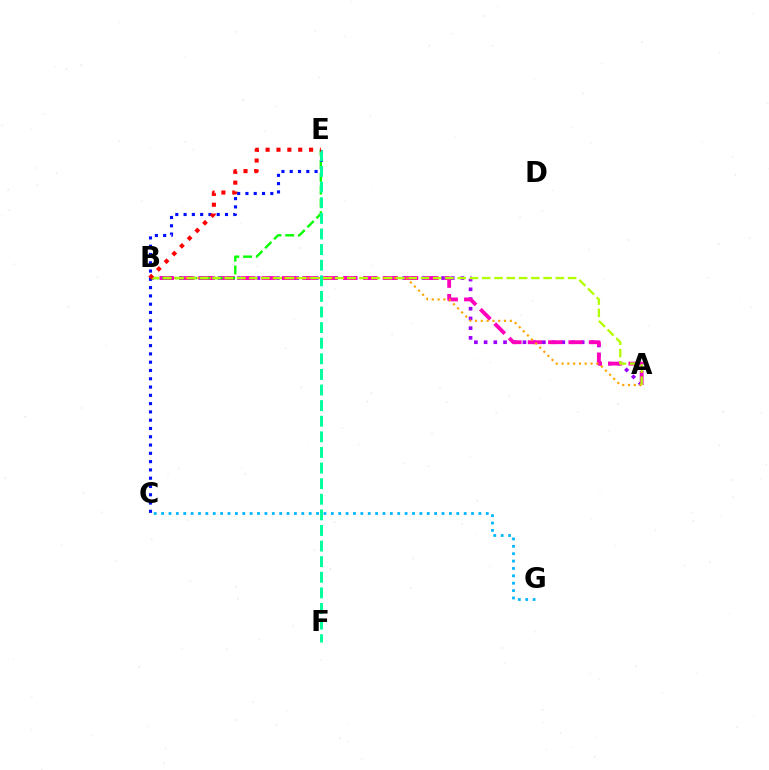{('A', 'B'): [{'color': '#9b00ff', 'line_style': 'dotted', 'thickness': 2.64}, {'color': '#ff00bd', 'line_style': 'dashed', 'thickness': 2.77}, {'color': '#ffa500', 'line_style': 'dotted', 'thickness': 1.57}, {'color': '#b3ff00', 'line_style': 'dashed', 'thickness': 1.67}], ('B', 'E'): [{'color': '#08ff00', 'line_style': 'dashed', 'thickness': 1.73}, {'color': '#ff0000', 'line_style': 'dotted', 'thickness': 2.95}], ('C', 'E'): [{'color': '#0010ff', 'line_style': 'dotted', 'thickness': 2.25}], ('E', 'F'): [{'color': '#00ff9d', 'line_style': 'dashed', 'thickness': 2.12}], ('C', 'G'): [{'color': '#00b5ff', 'line_style': 'dotted', 'thickness': 2.0}]}